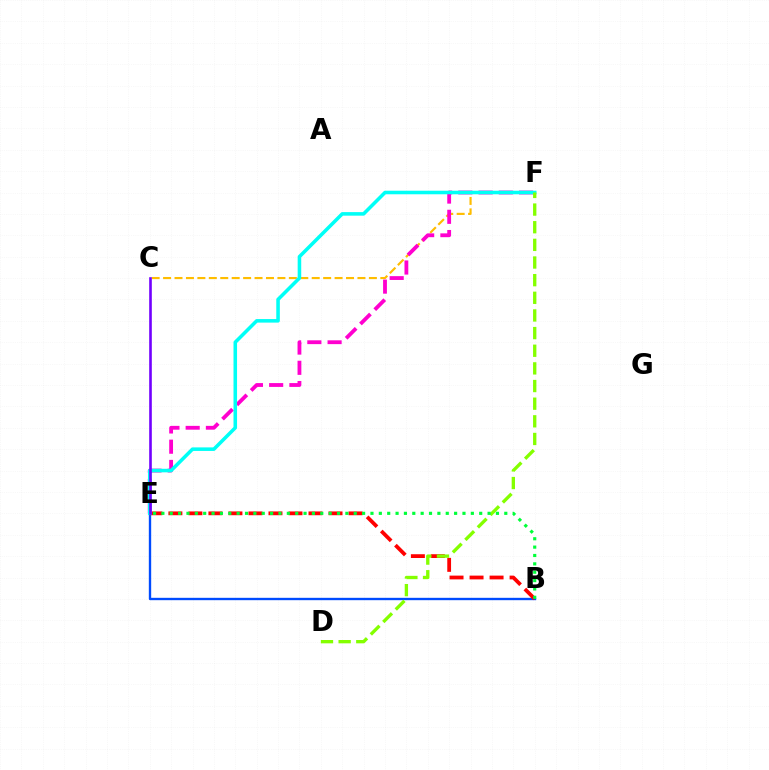{('C', 'F'): [{'color': '#ffbd00', 'line_style': 'dashed', 'thickness': 1.55}], ('B', 'E'): [{'color': '#004bff', 'line_style': 'solid', 'thickness': 1.7}, {'color': '#ff0000', 'line_style': 'dashed', 'thickness': 2.72}, {'color': '#00ff39', 'line_style': 'dotted', 'thickness': 2.27}], ('E', 'F'): [{'color': '#ff00cf', 'line_style': 'dashed', 'thickness': 2.75}, {'color': '#00fff6', 'line_style': 'solid', 'thickness': 2.56}], ('D', 'F'): [{'color': '#84ff00', 'line_style': 'dashed', 'thickness': 2.4}], ('C', 'E'): [{'color': '#7200ff', 'line_style': 'solid', 'thickness': 1.89}]}